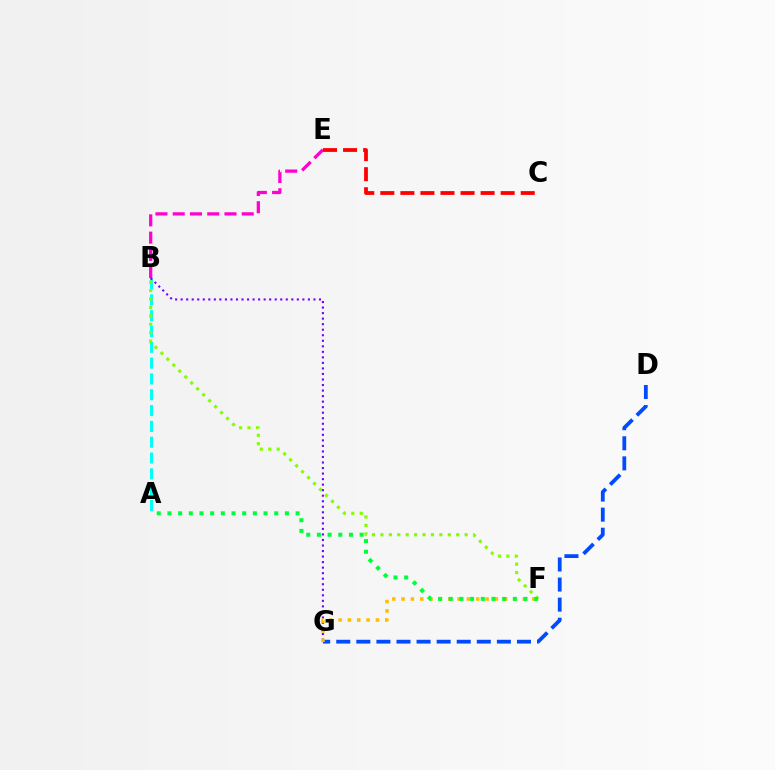{('B', 'E'): [{'color': '#ff00cf', 'line_style': 'dashed', 'thickness': 2.34}], ('D', 'G'): [{'color': '#004bff', 'line_style': 'dashed', 'thickness': 2.73}], ('C', 'E'): [{'color': '#ff0000', 'line_style': 'dashed', 'thickness': 2.73}], ('A', 'B'): [{'color': '#00fff6', 'line_style': 'dashed', 'thickness': 2.15}], ('B', 'F'): [{'color': '#84ff00', 'line_style': 'dotted', 'thickness': 2.29}], ('B', 'G'): [{'color': '#7200ff', 'line_style': 'dotted', 'thickness': 1.5}], ('F', 'G'): [{'color': '#ffbd00', 'line_style': 'dotted', 'thickness': 2.54}], ('A', 'F'): [{'color': '#00ff39', 'line_style': 'dotted', 'thickness': 2.9}]}